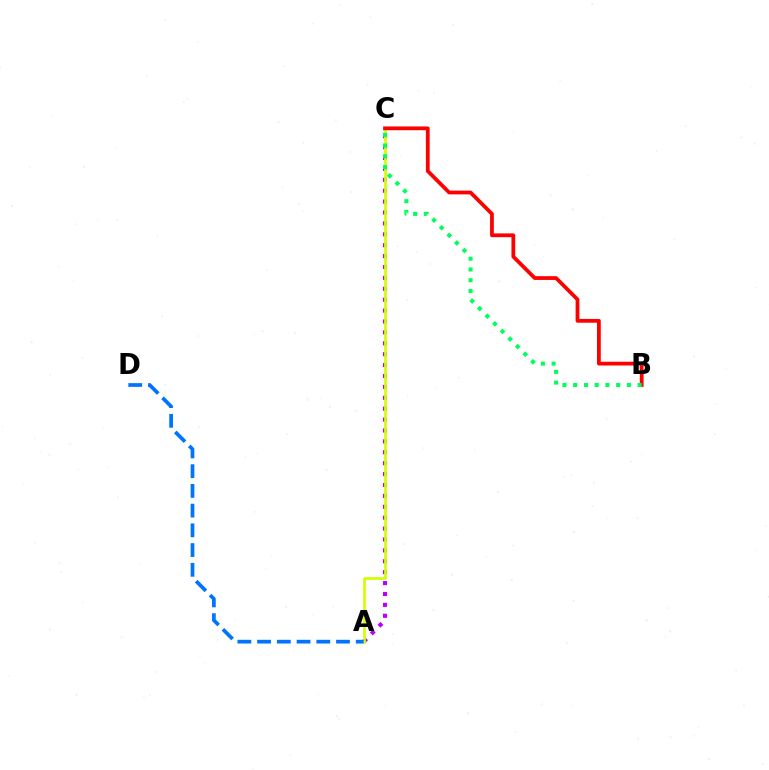{('A', 'C'): [{'color': '#b900ff', 'line_style': 'dotted', 'thickness': 2.96}, {'color': '#d1ff00', 'line_style': 'solid', 'thickness': 1.96}], ('B', 'C'): [{'color': '#ff0000', 'line_style': 'solid', 'thickness': 2.71}, {'color': '#00ff5c', 'line_style': 'dotted', 'thickness': 2.92}], ('A', 'D'): [{'color': '#0074ff', 'line_style': 'dashed', 'thickness': 2.68}]}